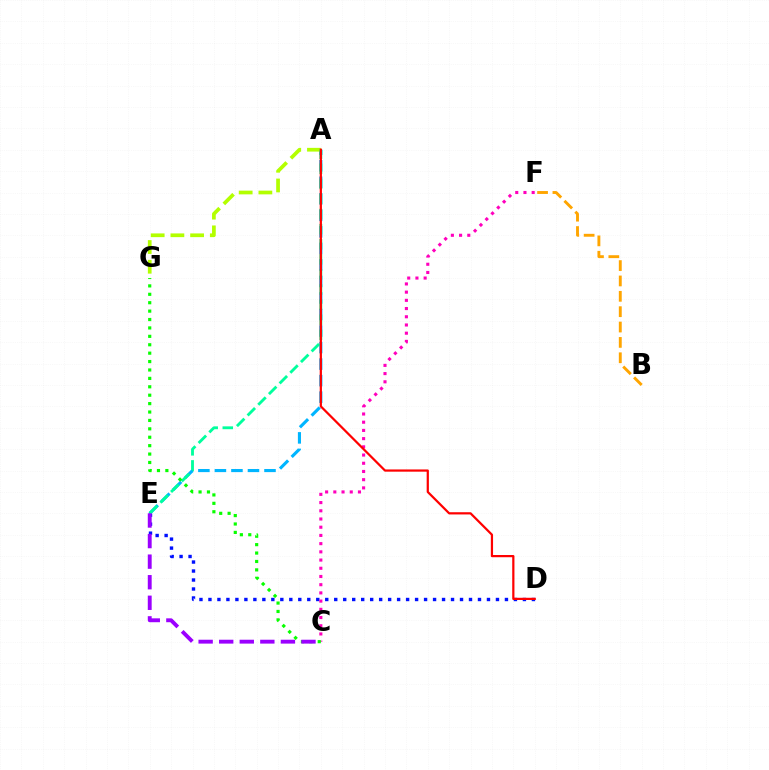{('A', 'E'): [{'color': '#00b5ff', 'line_style': 'dashed', 'thickness': 2.25}, {'color': '#00ff9d', 'line_style': 'dashed', 'thickness': 2.05}], ('D', 'E'): [{'color': '#0010ff', 'line_style': 'dotted', 'thickness': 2.44}], ('A', 'G'): [{'color': '#b3ff00', 'line_style': 'dashed', 'thickness': 2.68}], ('C', 'F'): [{'color': '#ff00bd', 'line_style': 'dotted', 'thickness': 2.23}], ('C', 'G'): [{'color': '#08ff00', 'line_style': 'dotted', 'thickness': 2.28}], ('A', 'D'): [{'color': '#ff0000', 'line_style': 'solid', 'thickness': 1.6}], ('B', 'F'): [{'color': '#ffa500', 'line_style': 'dashed', 'thickness': 2.09}], ('C', 'E'): [{'color': '#9b00ff', 'line_style': 'dashed', 'thickness': 2.79}]}